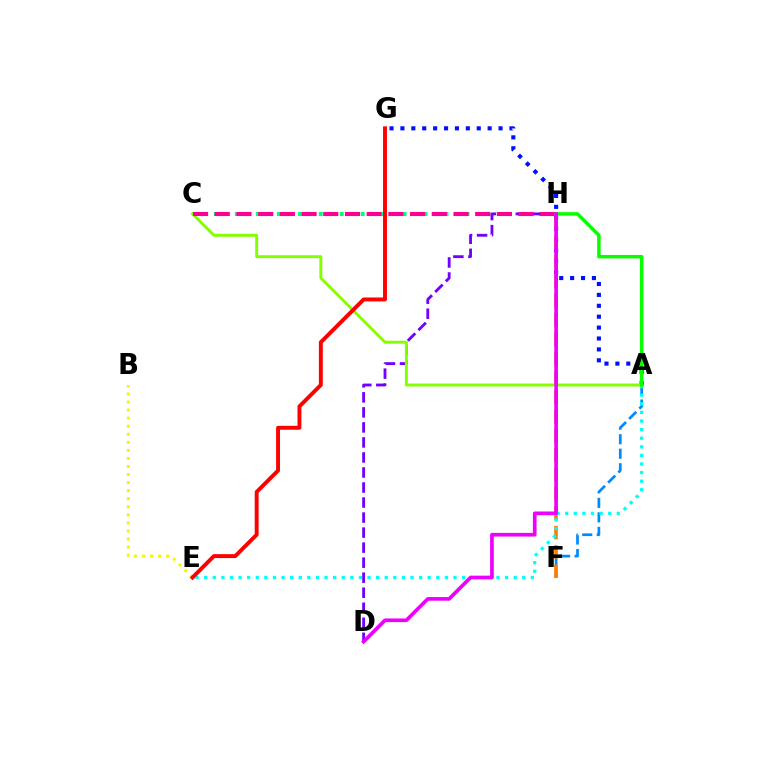{('A', 'G'): [{'color': '#0010ff', 'line_style': 'dotted', 'thickness': 2.96}], ('C', 'H'): [{'color': '#00ff74', 'line_style': 'dotted', 'thickness': 2.85}, {'color': '#ff0094', 'line_style': 'dashed', 'thickness': 2.95}], ('A', 'F'): [{'color': '#008cff', 'line_style': 'dashed', 'thickness': 1.97}], ('B', 'E'): [{'color': '#fcf500', 'line_style': 'dotted', 'thickness': 2.19}], ('D', 'H'): [{'color': '#7200ff', 'line_style': 'dashed', 'thickness': 2.04}, {'color': '#ee00ff', 'line_style': 'solid', 'thickness': 2.64}], ('F', 'H'): [{'color': '#ff7c00', 'line_style': 'dashed', 'thickness': 2.63}], ('A', 'E'): [{'color': '#00fff6', 'line_style': 'dotted', 'thickness': 2.34}], ('A', 'C'): [{'color': '#84ff00', 'line_style': 'solid', 'thickness': 2.12}], ('A', 'H'): [{'color': '#08ff00', 'line_style': 'solid', 'thickness': 2.5}], ('E', 'G'): [{'color': '#ff0000', 'line_style': 'solid', 'thickness': 2.83}]}